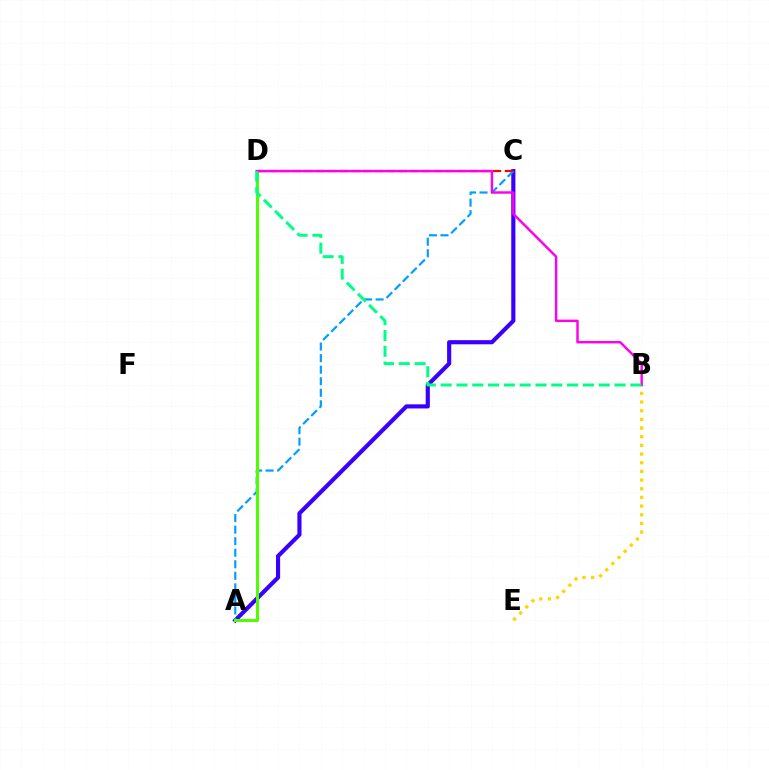{('A', 'C'): [{'color': '#3700ff', 'line_style': 'solid', 'thickness': 2.98}, {'color': '#009eff', 'line_style': 'dashed', 'thickness': 1.57}], ('A', 'D'): [{'color': '#4fff00', 'line_style': 'solid', 'thickness': 2.16}], ('B', 'E'): [{'color': '#ffd500', 'line_style': 'dotted', 'thickness': 2.36}], ('C', 'D'): [{'color': '#ff0000', 'line_style': 'dashed', 'thickness': 1.6}], ('B', 'D'): [{'color': '#ff00ed', 'line_style': 'solid', 'thickness': 1.76}, {'color': '#00ff86', 'line_style': 'dashed', 'thickness': 2.15}]}